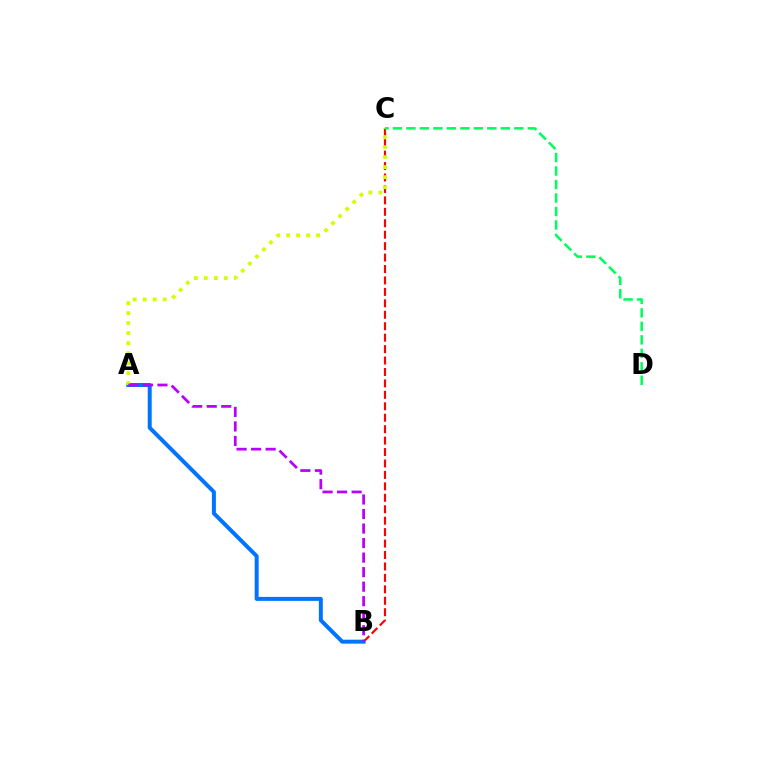{('B', 'C'): [{'color': '#ff0000', 'line_style': 'dashed', 'thickness': 1.55}], ('A', 'B'): [{'color': '#0074ff', 'line_style': 'solid', 'thickness': 2.86}, {'color': '#b900ff', 'line_style': 'dashed', 'thickness': 1.97}], ('A', 'C'): [{'color': '#d1ff00', 'line_style': 'dotted', 'thickness': 2.72}], ('C', 'D'): [{'color': '#00ff5c', 'line_style': 'dashed', 'thickness': 1.83}]}